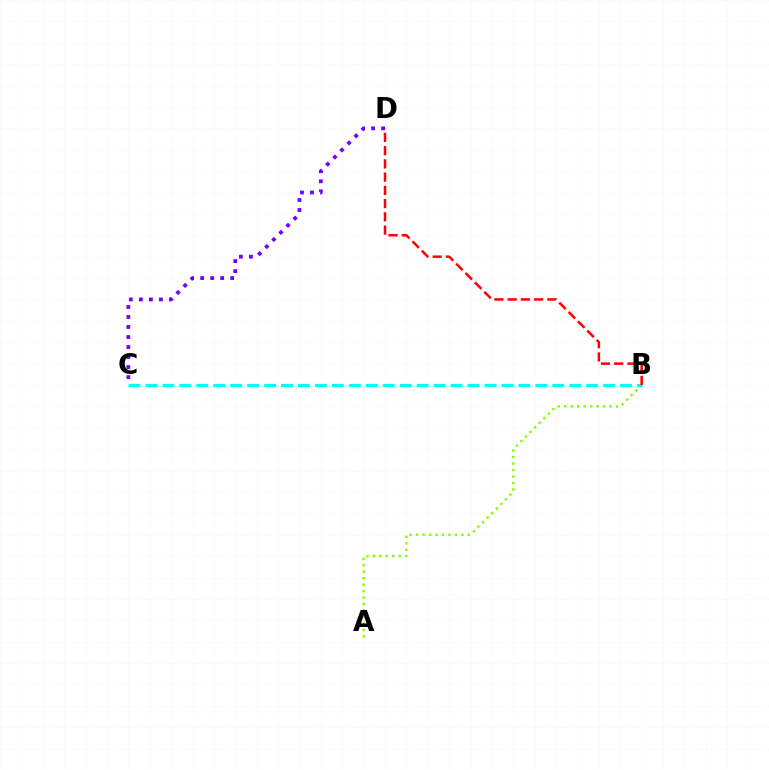{('A', 'B'): [{'color': '#84ff00', 'line_style': 'dotted', 'thickness': 1.76}], ('B', 'C'): [{'color': '#00fff6', 'line_style': 'dashed', 'thickness': 2.3}], ('C', 'D'): [{'color': '#7200ff', 'line_style': 'dotted', 'thickness': 2.72}], ('B', 'D'): [{'color': '#ff0000', 'line_style': 'dashed', 'thickness': 1.8}]}